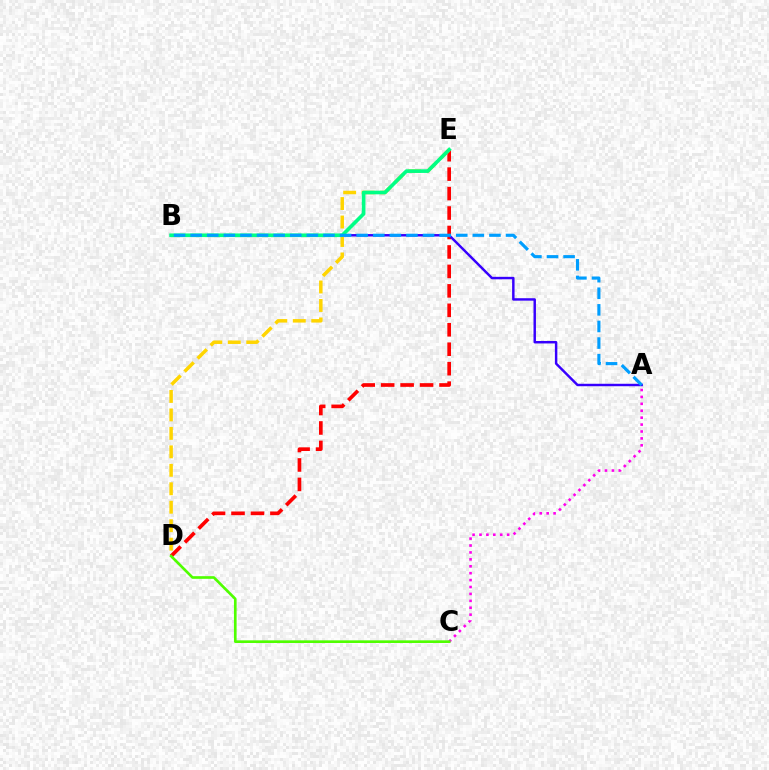{('D', 'E'): [{'color': '#ff0000', 'line_style': 'dashed', 'thickness': 2.64}, {'color': '#ffd500', 'line_style': 'dashed', 'thickness': 2.51}], ('A', 'B'): [{'color': '#3700ff', 'line_style': 'solid', 'thickness': 1.77}, {'color': '#009eff', 'line_style': 'dashed', 'thickness': 2.26}], ('A', 'C'): [{'color': '#ff00ed', 'line_style': 'dotted', 'thickness': 1.88}], ('B', 'E'): [{'color': '#00ff86', 'line_style': 'solid', 'thickness': 2.62}], ('C', 'D'): [{'color': '#4fff00', 'line_style': 'solid', 'thickness': 1.91}]}